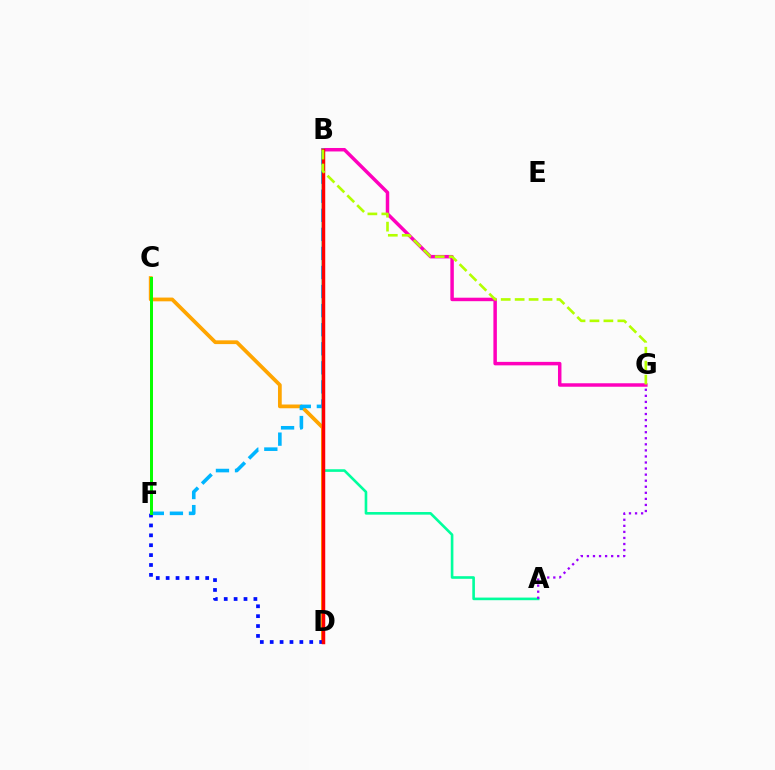{('B', 'G'): [{'color': '#ff00bd', 'line_style': 'solid', 'thickness': 2.5}, {'color': '#b3ff00', 'line_style': 'dashed', 'thickness': 1.89}], ('A', 'B'): [{'color': '#00ff9d', 'line_style': 'solid', 'thickness': 1.89}], ('C', 'D'): [{'color': '#ffa500', 'line_style': 'solid', 'thickness': 2.7}], ('B', 'F'): [{'color': '#00b5ff', 'line_style': 'dashed', 'thickness': 2.59}], ('D', 'F'): [{'color': '#0010ff', 'line_style': 'dotted', 'thickness': 2.69}], ('B', 'D'): [{'color': '#ff0000', 'line_style': 'solid', 'thickness': 2.5}], ('C', 'F'): [{'color': '#08ff00', 'line_style': 'solid', 'thickness': 2.16}], ('A', 'G'): [{'color': '#9b00ff', 'line_style': 'dotted', 'thickness': 1.65}]}